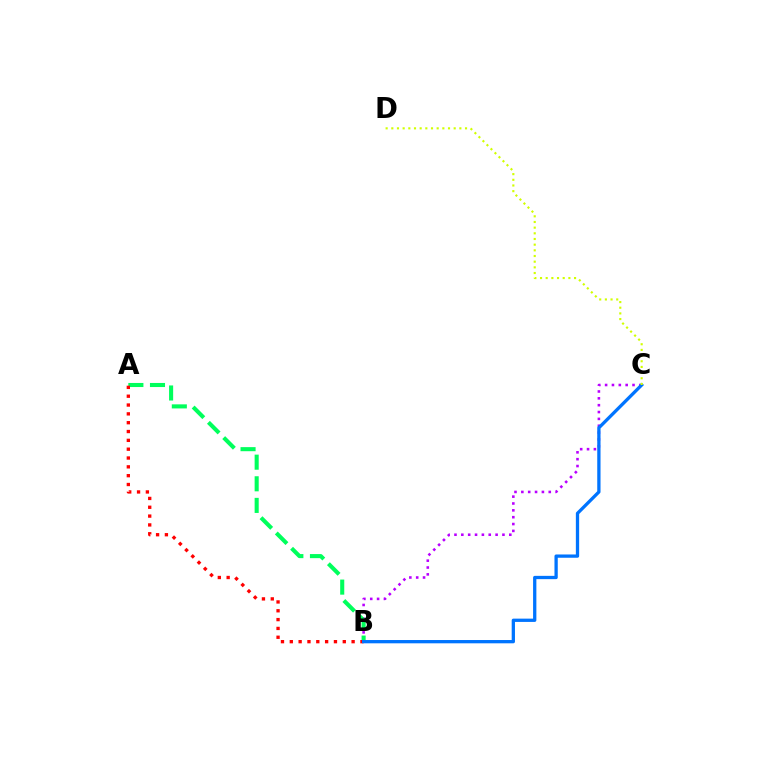{('B', 'C'): [{'color': '#b900ff', 'line_style': 'dotted', 'thickness': 1.86}, {'color': '#0074ff', 'line_style': 'solid', 'thickness': 2.37}], ('A', 'B'): [{'color': '#00ff5c', 'line_style': 'dashed', 'thickness': 2.94}, {'color': '#ff0000', 'line_style': 'dotted', 'thickness': 2.4}], ('C', 'D'): [{'color': '#d1ff00', 'line_style': 'dotted', 'thickness': 1.54}]}